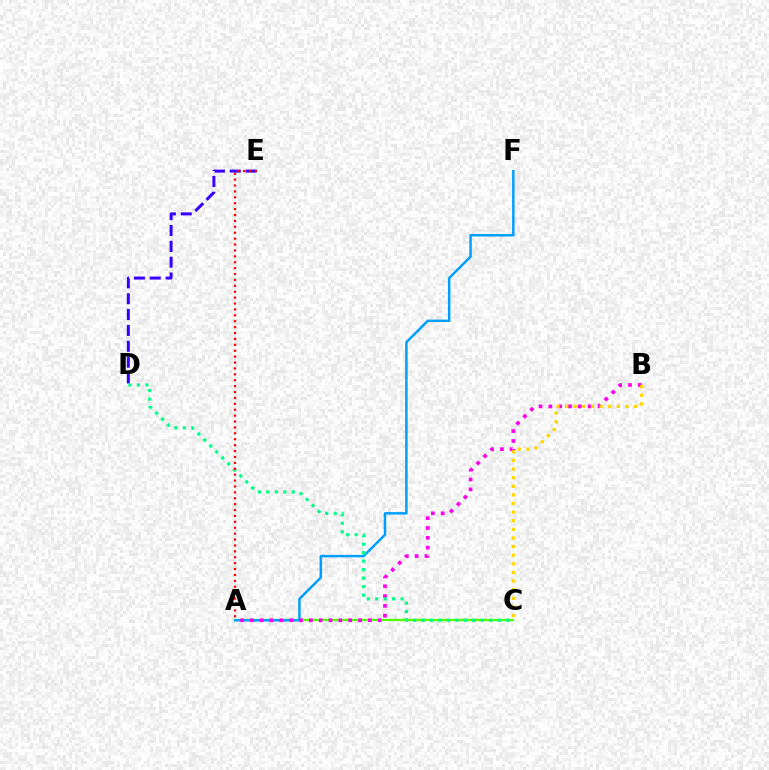{('A', 'C'): [{'color': '#4fff00', 'line_style': 'solid', 'thickness': 1.63}], ('D', 'E'): [{'color': '#3700ff', 'line_style': 'dashed', 'thickness': 2.15}], ('A', 'F'): [{'color': '#009eff', 'line_style': 'solid', 'thickness': 1.77}], ('A', 'B'): [{'color': '#ff00ed', 'line_style': 'dotted', 'thickness': 2.67}], ('C', 'D'): [{'color': '#00ff86', 'line_style': 'dotted', 'thickness': 2.3}], ('B', 'C'): [{'color': '#ffd500', 'line_style': 'dotted', 'thickness': 2.34}], ('A', 'E'): [{'color': '#ff0000', 'line_style': 'dotted', 'thickness': 1.6}]}